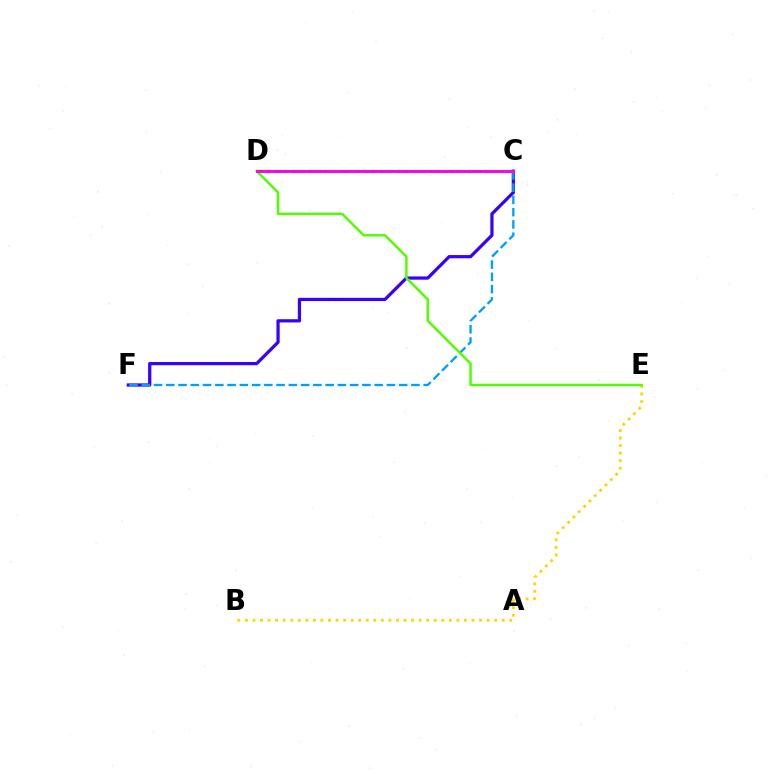{('C', 'D'): [{'color': '#ff0000', 'line_style': 'dotted', 'thickness': 2.2}, {'color': '#00ff86', 'line_style': 'dashed', 'thickness': 2.38}, {'color': '#ff00ed', 'line_style': 'solid', 'thickness': 2.12}], ('B', 'E'): [{'color': '#ffd500', 'line_style': 'dotted', 'thickness': 2.05}], ('C', 'F'): [{'color': '#3700ff', 'line_style': 'solid', 'thickness': 2.33}, {'color': '#009eff', 'line_style': 'dashed', 'thickness': 1.67}], ('D', 'E'): [{'color': '#4fff00', 'line_style': 'solid', 'thickness': 1.78}]}